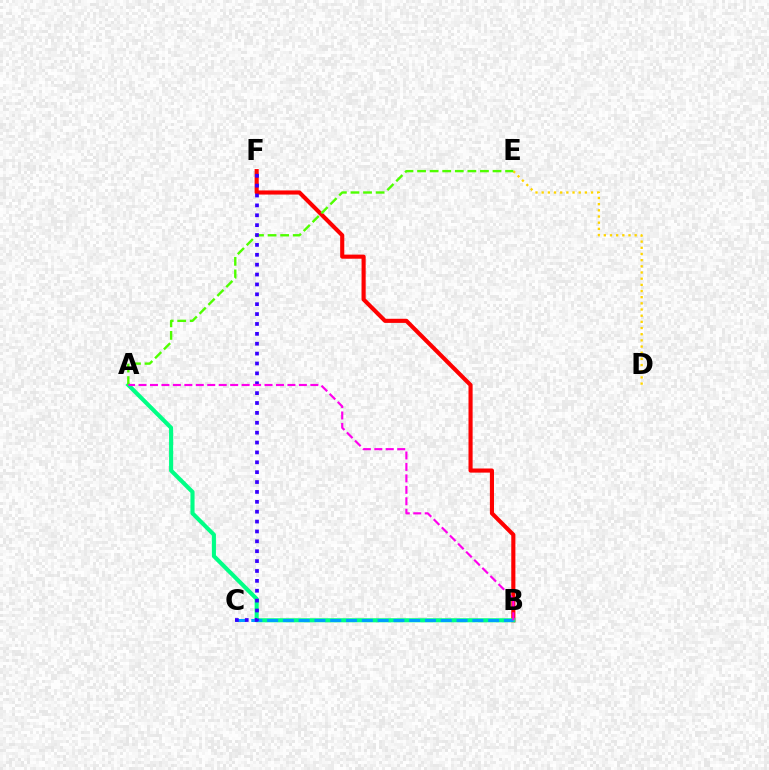{('B', 'F'): [{'color': '#ff0000', 'line_style': 'solid', 'thickness': 2.96}], ('A', 'B'): [{'color': '#00ff86', 'line_style': 'solid', 'thickness': 2.95}, {'color': '#ff00ed', 'line_style': 'dashed', 'thickness': 1.56}], ('B', 'C'): [{'color': '#009eff', 'line_style': 'dashed', 'thickness': 2.14}], ('D', 'E'): [{'color': '#ffd500', 'line_style': 'dotted', 'thickness': 1.68}], ('A', 'E'): [{'color': '#4fff00', 'line_style': 'dashed', 'thickness': 1.71}], ('C', 'F'): [{'color': '#3700ff', 'line_style': 'dotted', 'thickness': 2.68}]}